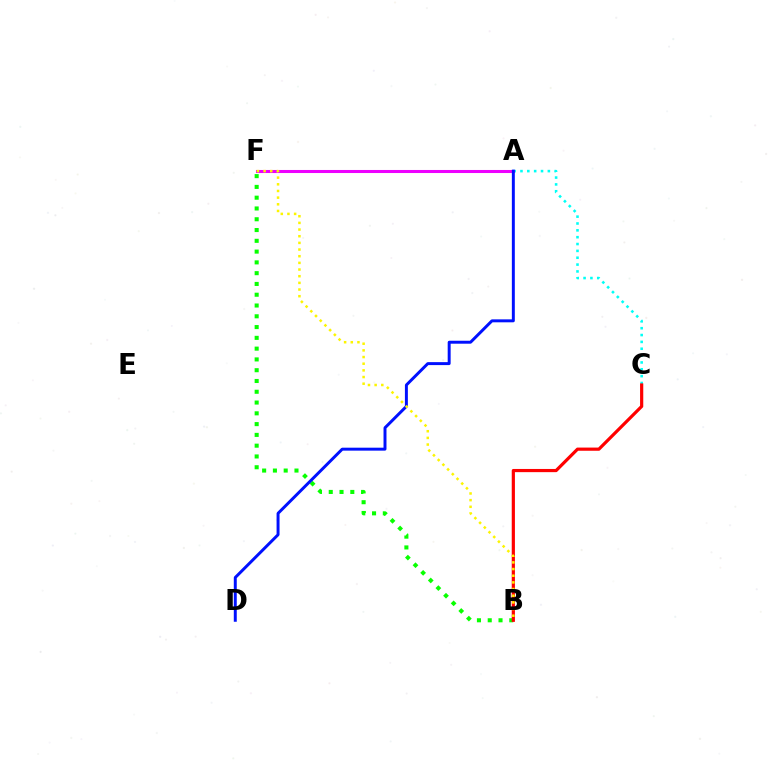{('B', 'F'): [{'color': '#08ff00', 'line_style': 'dotted', 'thickness': 2.93}, {'color': '#fcf500', 'line_style': 'dotted', 'thickness': 1.81}], ('A', 'C'): [{'color': '#00fff6', 'line_style': 'dotted', 'thickness': 1.86}], ('A', 'F'): [{'color': '#ee00ff', 'line_style': 'solid', 'thickness': 2.2}], ('B', 'C'): [{'color': '#ff0000', 'line_style': 'solid', 'thickness': 2.29}], ('A', 'D'): [{'color': '#0010ff', 'line_style': 'solid', 'thickness': 2.13}]}